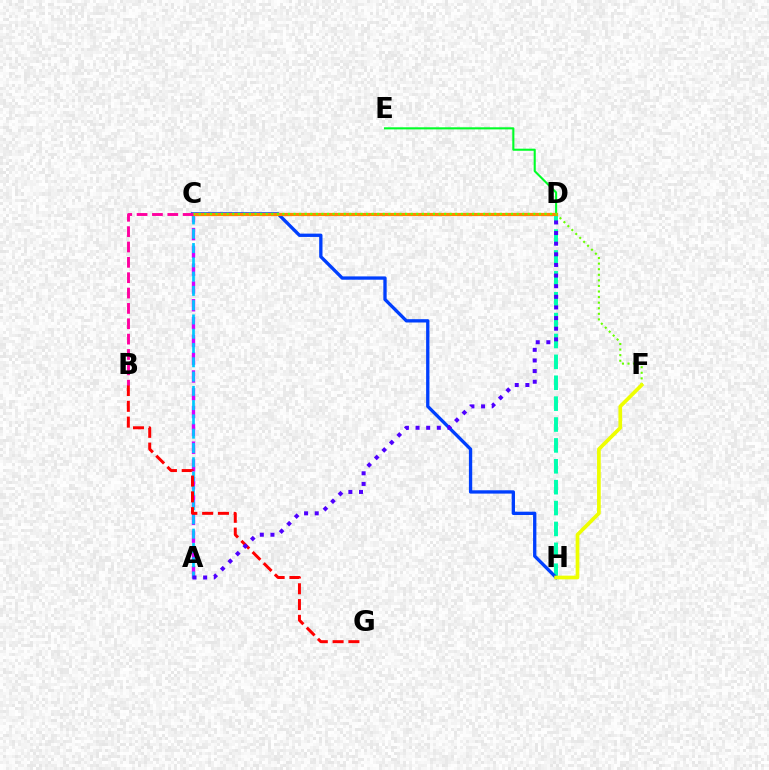{('A', 'C'): [{'color': '#d600ff', 'line_style': 'dashed', 'thickness': 2.42}, {'color': '#00c7ff', 'line_style': 'dashed', 'thickness': 1.94}], ('D', 'H'): [{'color': '#00ffaf', 'line_style': 'dashed', 'thickness': 2.84}], ('C', 'H'): [{'color': '#003fff', 'line_style': 'solid', 'thickness': 2.39}], ('D', 'E'): [{'color': '#00ff27', 'line_style': 'solid', 'thickness': 1.51}], ('B', 'G'): [{'color': '#ff0000', 'line_style': 'dashed', 'thickness': 2.15}], ('C', 'D'): [{'color': '#ff8800', 'line_style': 'solid', 'thickness': 2.31}], ('C', 'F'): [{'color': '#66ff00', 'line_style': 'dotted', 'thickness': 1.52}], ('F', 'H'): [{'color': '#eeff00', 'line_style': 'solid', 'thickness': 2.66}], ('B', 'C'): [{'color': '#ff00a0', 'line_style': 'dashed', 'thickness': 2.09}], ('A', 'D'): [{'color': '#4f00ff', 'line_style': 'dotted', 'thickness': 2.89}]}